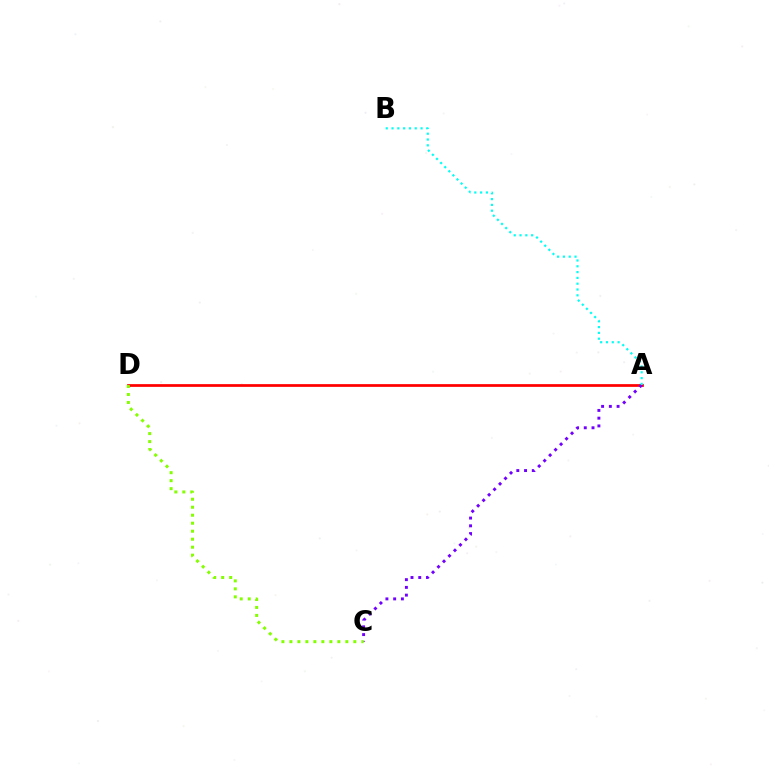{('A', 'D'): [{'color': '#ff0000', 'line_style': 'solid', 'thickness': 1.97}], ('A', 'C'): [{'color': '#7200ff', 'line_style': 'dotted', 'thickness': 2.1}], ('C', 'D'): [{'color': '#84ff00', 'line_style': 'dotted', 'thickness': 2.17}], ('A', 'B'): [{'color': '#00fff6', 'line_style': 'dotted', 'thickness': 1.58}]}